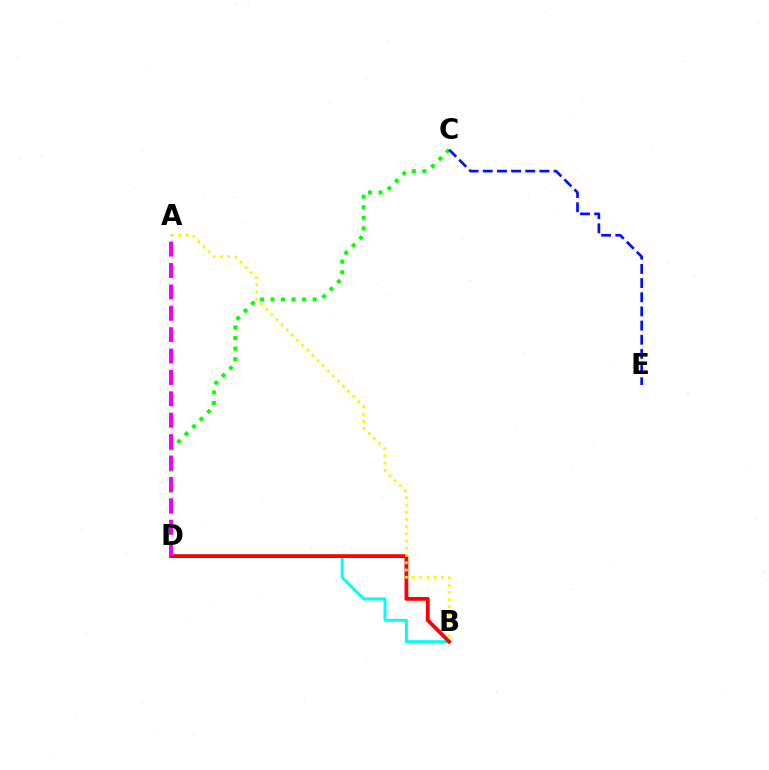{('B', 'D'): [{'color': '#00fff6', 'line_style': 'solid', 'thickness': 2.15}, {'color': '#ff0000', 'line_style': 'solid', 'thickness': 2.73}], ('C', 'D'): [{'color': '#08ff00', 'line_style': 'dotted', 'thickness': 2.87}], ('A', 'B'): [{'color': '#fcf500', 'line_style': 'dotted', 'thickness': 1.97}], ('C', 'E'): [{'color': '#0010ff', 'line_style': 'dashed', 'thickness': 1.92}], ('A', 'D'): [{'color': '#ee00ff', 'line_style': 'dashed', 'thickness': 2.91}]}